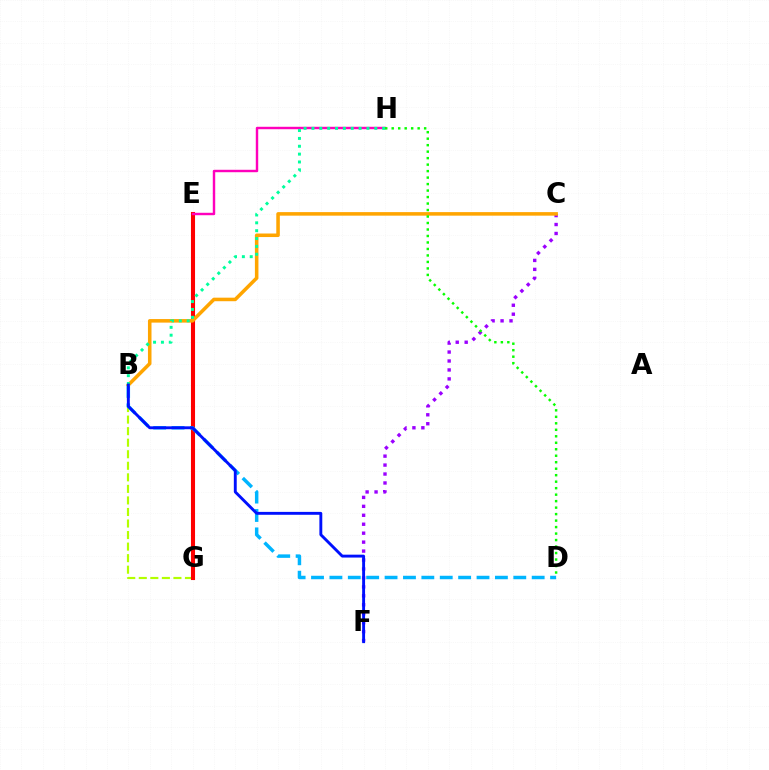{('B', 'G'): [{'color': '#b3ff00', 'line_style': 'dashed', 'thickness': 1.57}], ('E', 'G'): [{'color': '#ff0000', 'line_style': 'solid', 'thickness': 2.94}], ('B', 'D'): [{'color': '#00b5ff', 'line_style': 'dashed', 'thickness': 2.5}], ('C', 'F'): [{'color': '#9b00ff', 'line_style': 'dotted', 'thickness': 2.43}], ('E', 'H'): [{'color': '#ff00bd', 'line_style': 'solid', 'thickness': 1.75}], ('B', 'C'): [{'color': '#ffa500', 'line_style': 'solid', 'thickness': 2.55}], ('D', 'H'): [{'color': '#08ff00', 'line_style': 'dotted', 'thickness': 1.76}], ('B', 'H'): [{'color': '#00ff9d', 'line_style': 'dotted', 'thickness': 2.13}], ('B', 'F'): [{'color': '#0010ff', 'line_style': 'solid', 'thickness': 2.08}]}